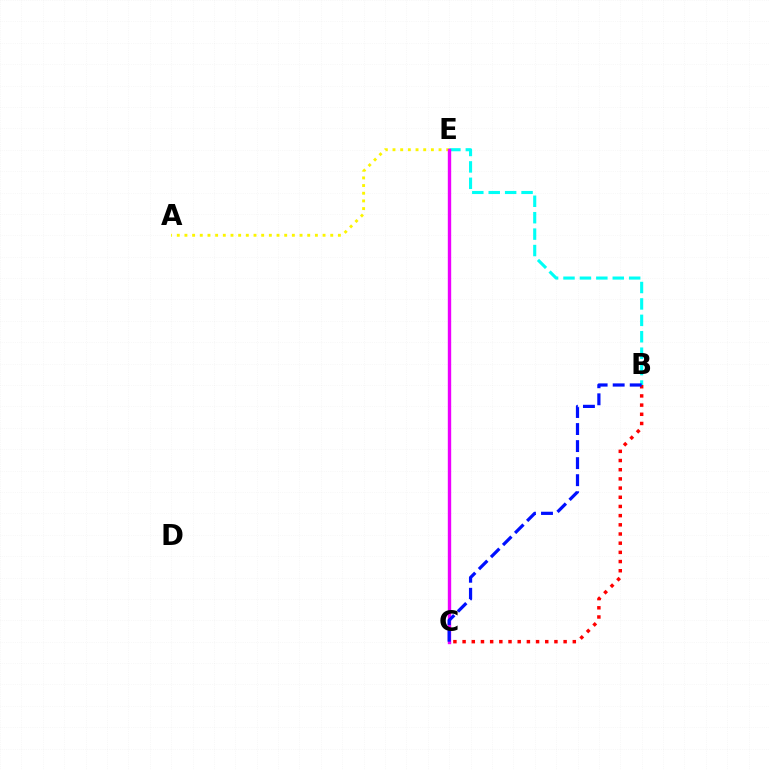{('A', 'E'): [{'color': '#fcf500', 'line_style': 'dotted', 'thickness': 2.08}], ('C', 'E'): [{'color': '#08ff00', 'line_style': 'dashed', 'thickness': 2.07}, {'color': '#ee00ff', 'line_style': 'solid', 'thickness': 2.43}], ('B', 'E'): [{'color': '#00fff6', 'line_style': 'dashed', 'thickness': 2.23}], ('B', 'C'): [{'color': '#ff0000', 'line_style': 'dotted', 'thickness': 2.5}, {'color': '#0010ff', 'line_style': 'dashed', 'thickness': 2.32}]}